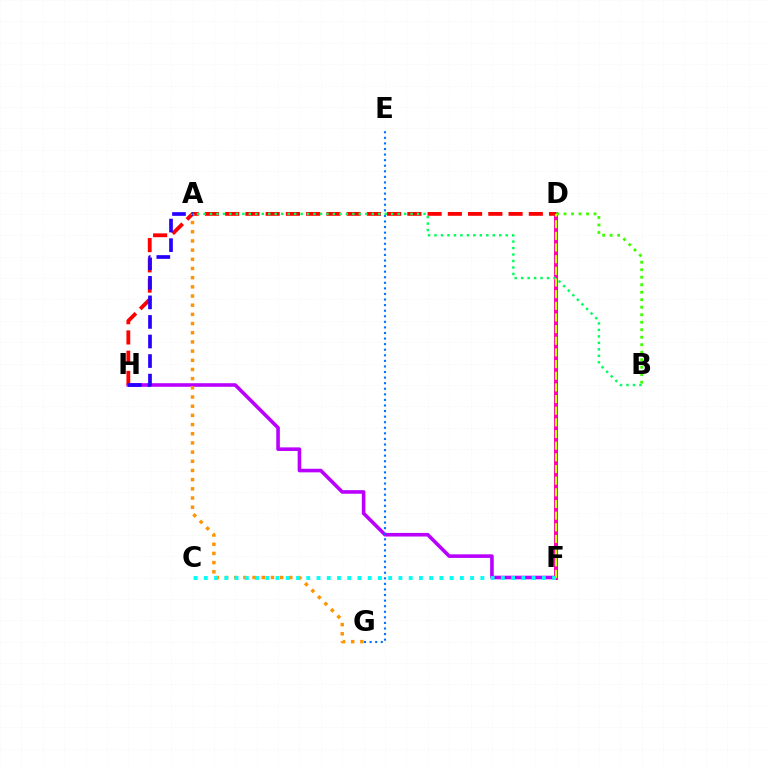{('F', 'H'): [{'color': '#b900ff', 'line_style': 'solid', 'thickness': 2.59}], ('D', 'F'): [{'color': '#ff00ac', 'line_style': 'solid', 'thickness': 2.87}, {'color': '#d1ff00', 'line_style': 'dashed', 'thickness': 1.58}], ('D', 'H'): [{'color': '#ff0000', 'line_style': 'dashed', 'thickness': 2.75}], ('B', 'D'): [{'color': '#3dff00', 'line_style': 'dotted', 'thickness': 2.04}], ('A', 'G'): [{'color': '#ff9400', 'line_style': 'dotted', 'thickness': 2.49}], ('E', 'G'): [{'color': '#0074ff', 'line_style': 'dotted', 'thickness': 1.51}], ('A', 'H'): [{'color': '#2500ff', 'line_style': 'dashed', 'thickness': 2.66}], ('A', 'B'): [{'color': '#00ff5c', 'line_style': 'dotted', 'thickness': 1.76}], ('C', 'F'): [{'color': '#00fff6', 'line_style': 'dotted', 'thickness': 2.78}]}